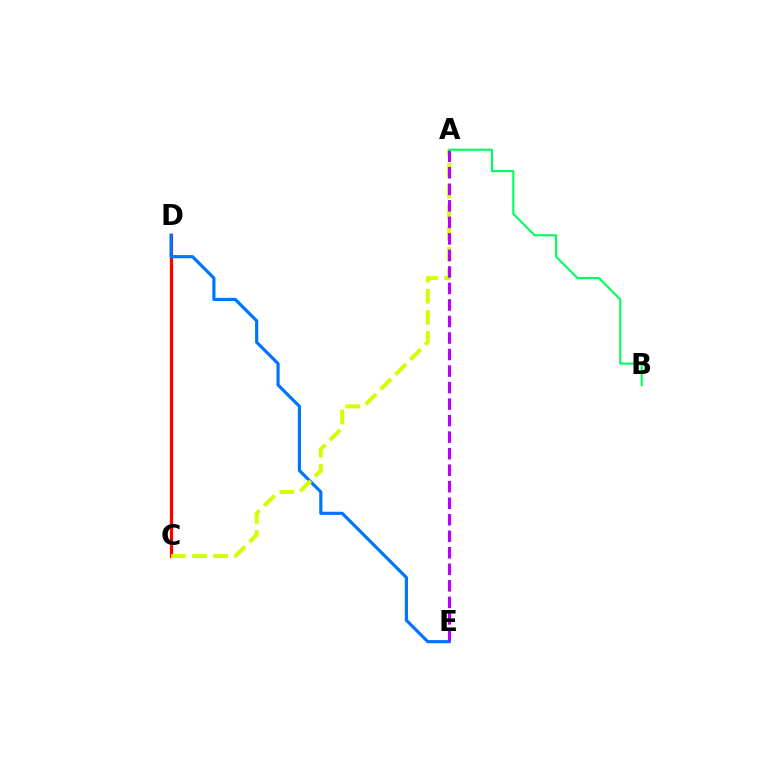{('C', 'D'): [{'color': '#ff0000', 'line_style': 'solid', 'thickness': 2.32}], ('D', 'E'): [{'color': '#0074ff', 'line_style': 'solid', 'thickness': 2.29}], ('A', 'C'): [{'color': '#d1ff00', 'line_style': 'dashed', 'thickness': 2.86}], ('A', 'E'): [{'color': '#b900ff', 'line_style': 'dashed', 'thickness': 2.24}], ('A', 'B'): [{'color': '#00ff5c', 'line_style': 'solid', 'thickness': 1.52}]}